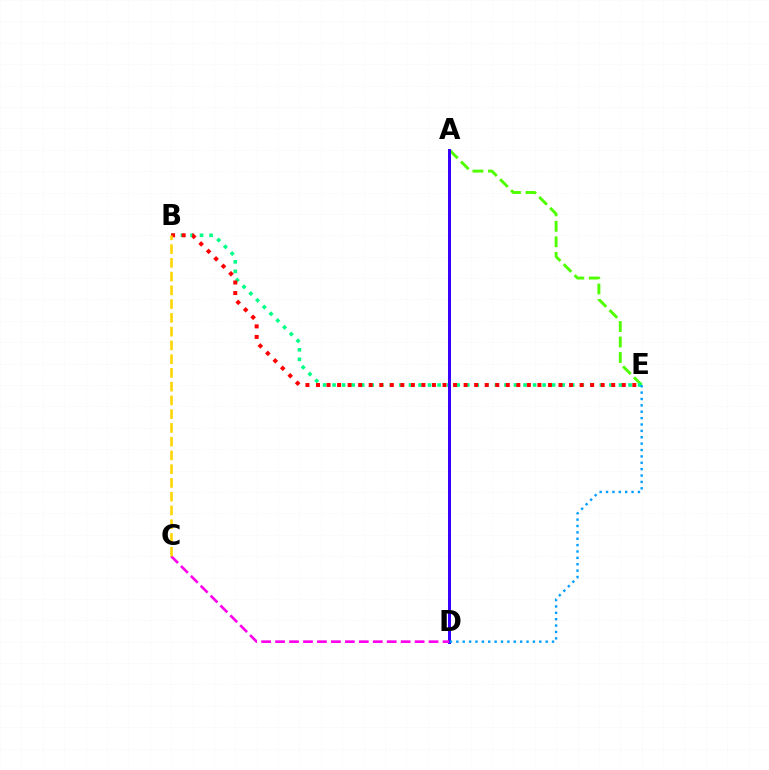{('A', 'E'): [{'color': '#4fff00', 'line_style': 'dashed', 'thickness': 2.1}], ('B', 'E'): [{'color': '#00ff86', 'line_style': 'dotted', 'thickness': 2.59}, {'color': '#ff0000', 'line_style': 'dotted', 'thickness': 2.86}], ('A', 'D'): [{'color': '#3700ff', 'line_style': 'solid', 'thickness': 2.15}], ('C', 'D'): [{'color': '#ff00ed', 'line_style': 'dashed', 'thickness': 1.9}], ('D', 'E'): [{'color': '#009eff', 'line_style': 'dotted', 'thickness': 1.73}], ('B', 'C'): [{'color': '#ffd500', 'line_style': 'dashed', 'thickness': 1.87}]}